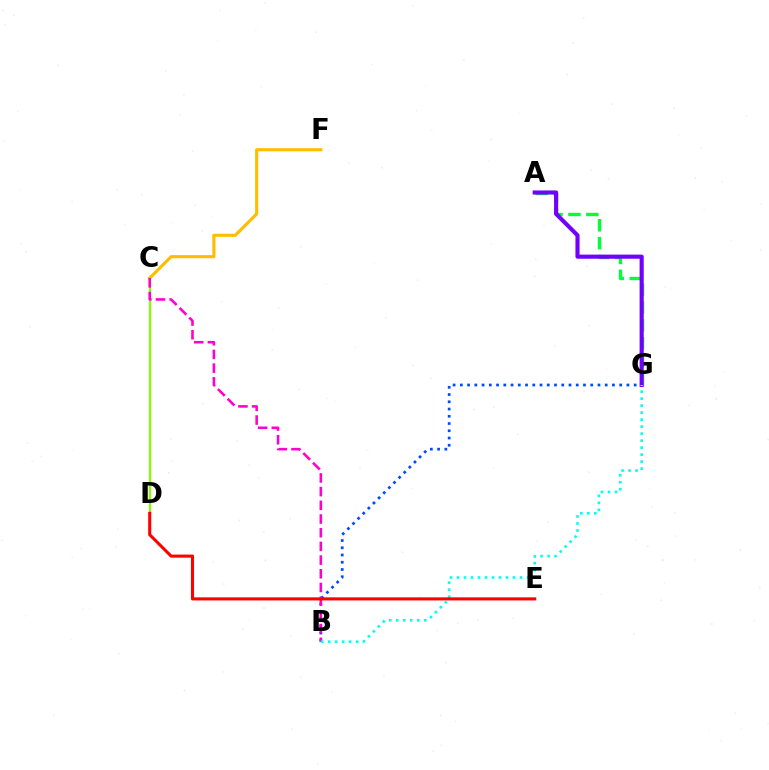{('B', 'G'): [{'color': '#004bff', 'line_style': 'dotted', 'thickness': 1.97}, {'color': '#00fff6', 'line_style': 'dotted', 'thickness': 1.9}], ('C', 'D'): [{'color': '#84ff00', 'line_style': 'solid', 'thickness': 1.61}], ('A', 'G'): [{'color': '#00ff39', 'line_style': 'dashed', 'thickness': 2.43}, {'color': '#7200ff', 'line_style': 'solid', 'thickness': 2.97}], ('C', 'F'): [{'color': '#ffbd00', 'line_style': 'solid', 'thickness': 2.25}], ('B', 'C'): [{'color': '#ff00cf', 'line_style': 'dashed', 'thickness': 1.86}], ('D', 'E'): [{'color': '#ff0000', 'line_style': 'solid', 'thickness': 2.22}]}